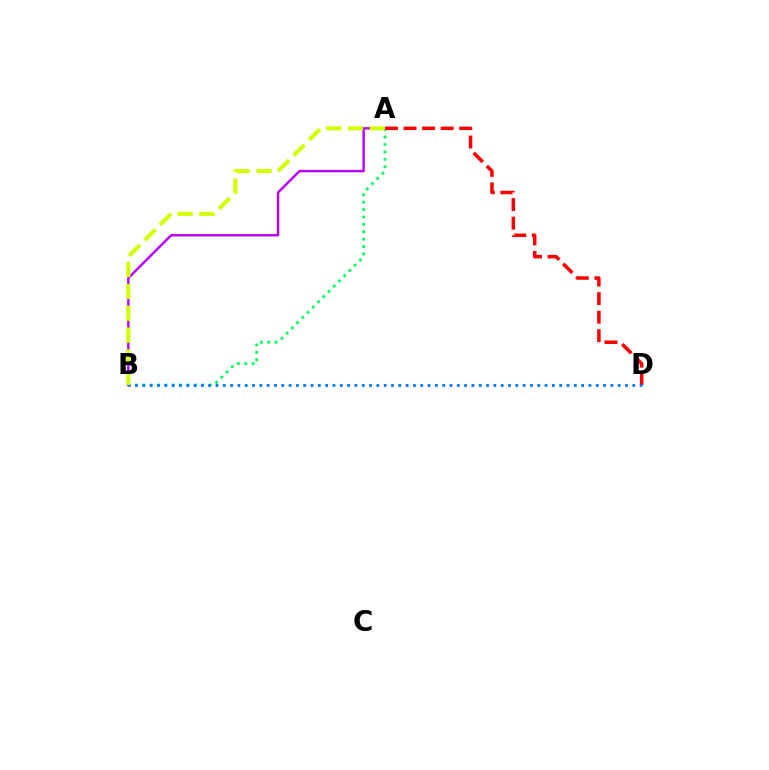{('A', 'B'): [{'color': '#00ff5c', 'line_style': 'dotted', 'thickness': 2.01}, {'color': '#b900ff', 'line_style': 'solid', 'thickness': 1.73}, {'color': '#d1ff00', 'line_style': 'dashed', 'thickness': 2.97}], ('A', 'D'): [{'color': '#ff0000', 'line_style': 'dashed', 'thickness': 2.52}], ('B', 'D'): [{'color': '#0074ff', 'line_style': 'dotted', 'thickness': 1.99}]}